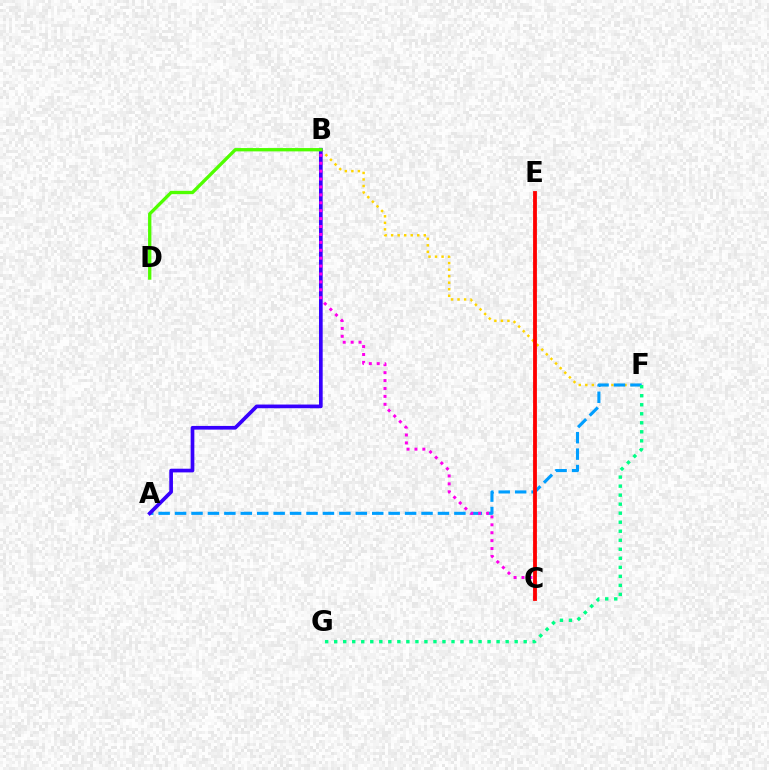{('B', 'F'): [{'color': '#ffd500', 'line_style': 'dotted', 'thickness': 1.77}], ('A', 'F'): [{'color': '#009eff', 'line_style': 'dashed', 'thickness': 2.23}], ('A', 'B'): [{'color': '#3700ff', 'line_style': 'solid', 'thickness': 2.65}], ('B', 'D'): [{'color': '#4fff00', 'line_style': 'solid', 'thickness': 2.39}], ('B', 'C'): [{'color': '#ff00ed', 'line_style': 'dotted', 'thickness': 2.15}], ('F', 'G'): [{'color': '#00ff86', 'line_style': 'dotted', 'thickness': 2.45}], ('C', 'E'): [{'color': '#ff0000', 'line_style': 'solid', 'thickness': 2.75}]}